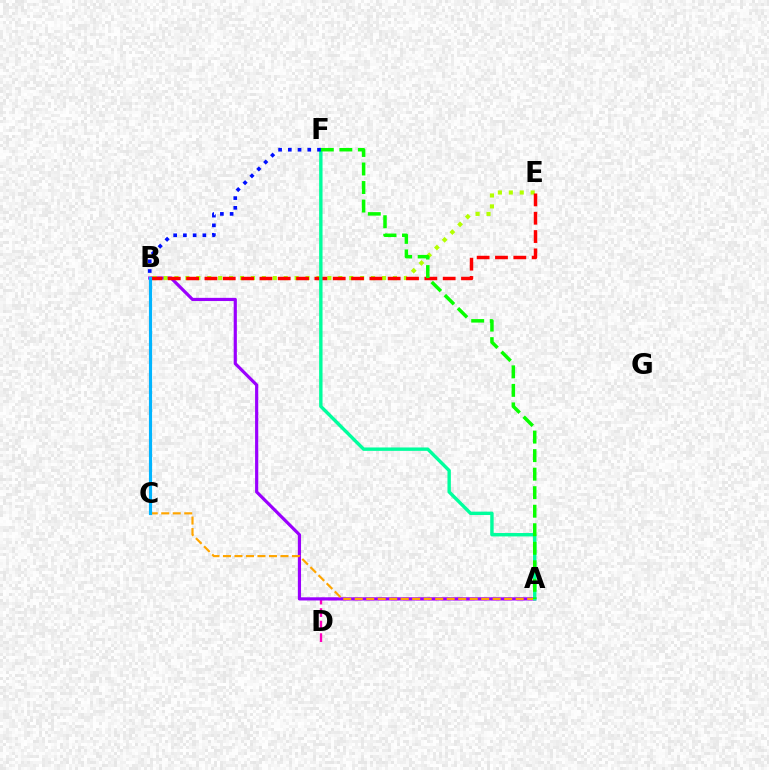{('A', 'D'): [{'color': '#ff00bd', 'line_style': 'dashed', 'thickness': 1.7}], ('A', 'B'): [{'color': '#9b00ff', 'line_style': 'solid', 'thickness': 2.29}], ('B', 'E'): [{'color': '#b3ff00', 'line_style': 'dotted', 'thickness': 2.97}, {'color': '#ff0000', 'line_style': 'dashed', 'thickness': 2.49}], ('A', 'C'): [{'color': '#ffa500', 'line_style': 'dashed', 'thickness': 1.56}], ('A', 'F'): [{'color': '#00ff9d', 'line_style': 'solid', 'thickness': 2.44}, {'color': '#08ff00', 'line_style': 'dashed', 'thickness': 2.52}], ('B', 'C'): [{'color': '#00b5ff', 'line_style': 'solid', 'thickness': 2.26}], ('B', 'F'): [{'color': '#0010ff', 'line_style': 'dotted', 'thickness': 2.64}]}